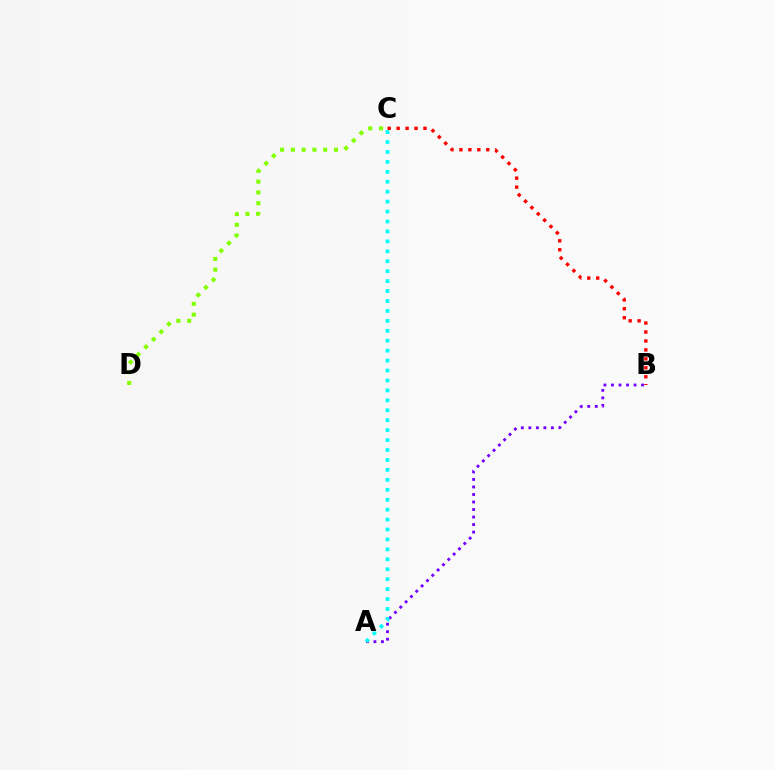{('B', 'C'): [{'color': '#ff0000', 'line_style': 'dotted', 'thickness': 2.43}], ('A', 'B'): [{'color': '#7200ff', 'line_style': 'dotted', 'thickness': 2.04}], ('A', 'C'): [{'color': '#00fff6', 'line_style': 'dotted', 'thickness': 2.7}], ('C', 'D'): [{'color': '#84ff00', 'line_style': 'dotted', 'thickness': 2.93}]}